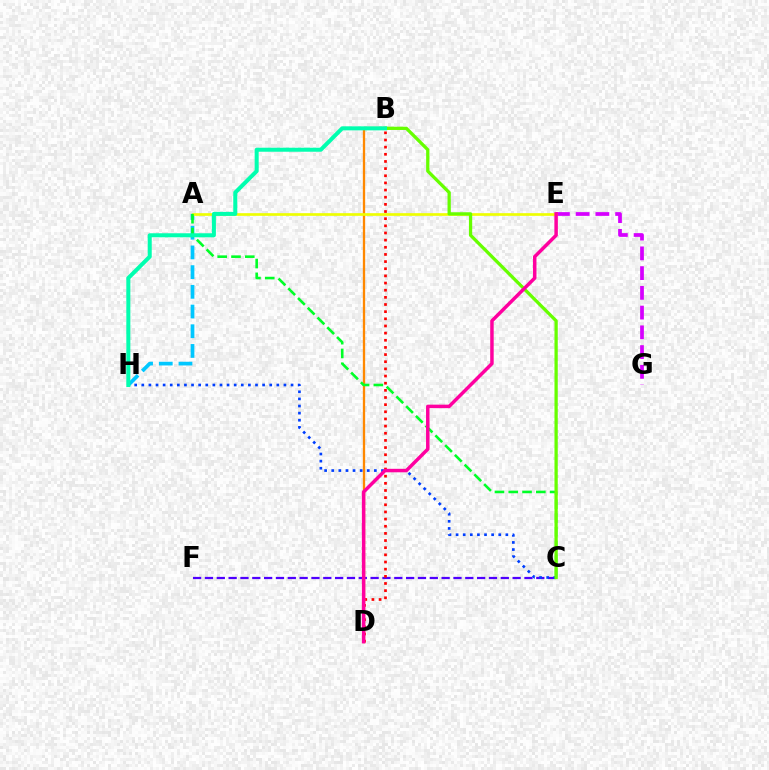{('A', 'H'): [{'color': '#00c7ff', 'line_style': 'dashed', 'thickness': 2.68}], ('C', 'F'): [{'color': '#4f00ff', 'line_style': 'dashed', 'thickness': 1.61}], ('B', 'D'): [{'color': '#ff8800', 'line_style': 'solid', 'thickness': 1.67}, {'color': '#ff0000', 'line_style': 'dotted', 'thickness': 1.94}], ('C', 'H'): [{'color': '#003fff', 'line_style': 'dotted', 'thickness': 1.93}], ('E', 'G'): [{'color': '#d600ff', 'line_style': 'dashed', 'thickness': 2.68}], ('A', 'E'): [{'color': '#eeff00', 'line_style': 'solid', 'thickness': 1.93}], ('A', 'C'): [{'color': '#00ff27', 'line_style': 'dashed', 'thickness': 1.87}], ('B', 'C'): [{'color': '#66ff00', 'line_style': 'solid', 'thickness': 2.35}], ('B', 'H'): [{'color': '#00ffaf', 'line_style': 'solid', 'thickness': 2.89}], ('D', 'E'): [{'color': '#ff00a0', 'line_style': 'solid', 'thickness': 2.5}]}